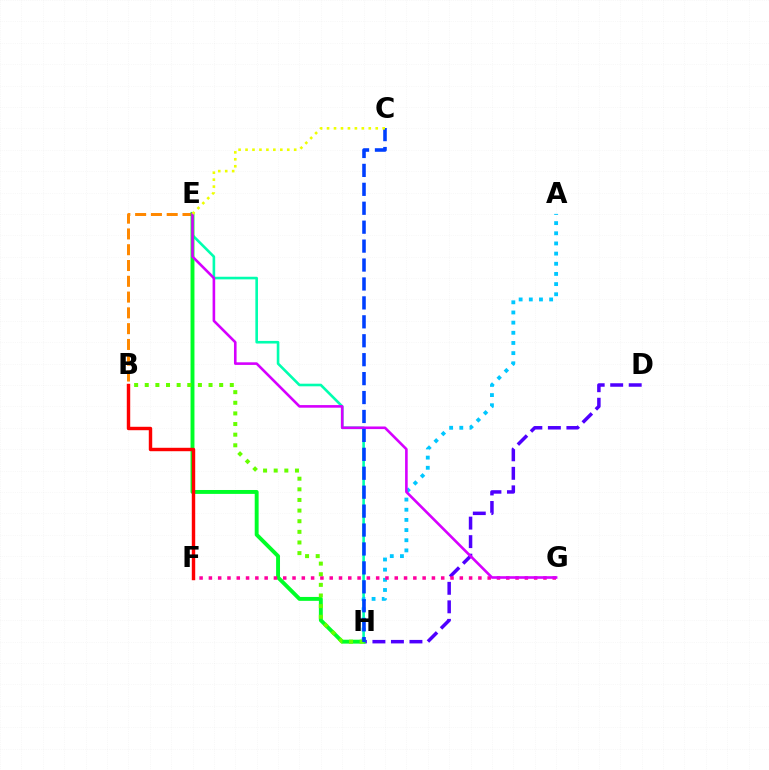{('E', 'H'): [{'color': '#00ffaf', 'line_style': 'solid', 'thickness': 1.88}, {'color': '#00ff27', 'line_style': 'solid', 'thickness': 2.81}], ('B', 'E'): [{'color': '#ff8800', 'line_style': 'dashed', 'thickness': 2.14}], ('D', 'H'): [{'color': '#4f00ff', 'line_style': 'dashed', 'thickness': 2.52}], ('A', 'H'): [{'color': '#00c7ff', 'line_style': 'dotted', 'thickness': 2.76}], ('F', 'G'): [{'color': '#ff00a0', 'line_style': 'dotted', 'thickness': 2.53}], ('E', 'G'): [{'color': '#d600ff', 'line_style': 'solid', 'thickness': 1.88}], ('B', 'H'): [{'color': '#66ff00', 'line_style': 'dotted', 'thickness': 2.89}], ('B', 'F'): [{'color': '#ff0000', 'line_style': 'solid', 'thickness': 2.47}], ('C', 'H'): [{'color': '#003fff', 'line_style': 'dashed', 'thickness': 2.57}], ('C', 'E'): [{'color': '#eeff00', 'line_style': 'dotted', 'thickness': 1.89}]}